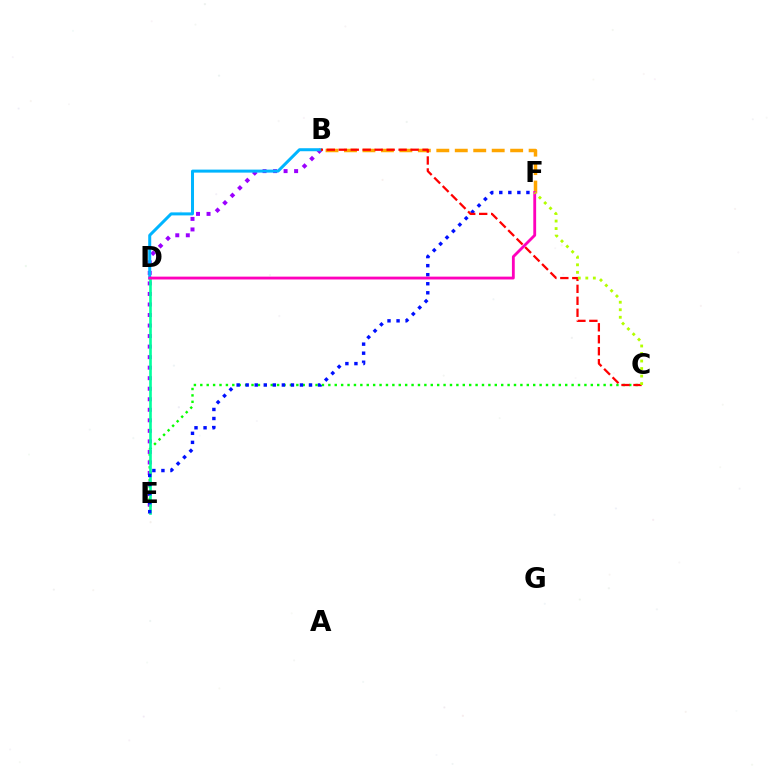{('C', 'E'): [{'color': '#08ff00', 'line_style': 'dotted', 'thickness': 1.74}], ('B', 'E'): [{'color': '#9b00ff', 'line_style': 'dotted', 'thickness': 2.86}], ('B', 'D'): [{'color': '#00b5ff', 'line_style': 'solid', 'thickness': 2.17}], ('B', 'F'): [{'color': '#ffa500', 'line_style': 'dashed', 'thickness': 2.51}], ('D', 'E'): [{'color': '#00ff9d', 'line_style': 'solid', 'thickness': 1.89}], ('E', 'F'): [{'color': '#0010ff', 'line_style': 'dotted', 'thickness': 2.46}], ('B', 'C'): [{'color': '#ff0000', 'line_style': 'dashed', 'thickness': 1.63}], ('D', 'F'): [{'color': '#ff00bd', 'line_style': 'solid', 'thickness': 2.04}], ('C', 'F'): [{'color': '#b3ff00', 'line_style': 'dotted', 'thickness': 2.04}]}